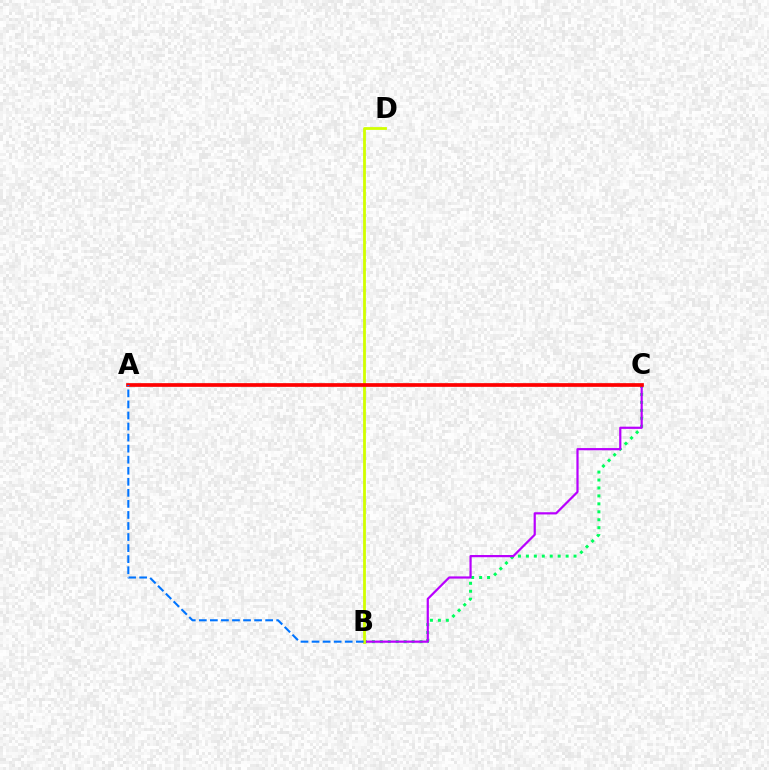{('B', 'C'): [{'color': '#00ff5c', 'line_style': 'dotted', 'thickness': 2.16}, {'color': '#b900ff', 'line_style': 'solid', 'thickness': 1.59}], ('B', 'D'): [{'color': '#d1ff00', 'line_style': 'solid', 'thickness': 2.01}], ('A', 'C'): [{'color': '#ff0000', 'line_style': 'solid', 'thickness': 2.66}], ('A', 'B'): [{'color': '#0074ff', 'line_style': 'dashed', 'thickness': 1.5}]}